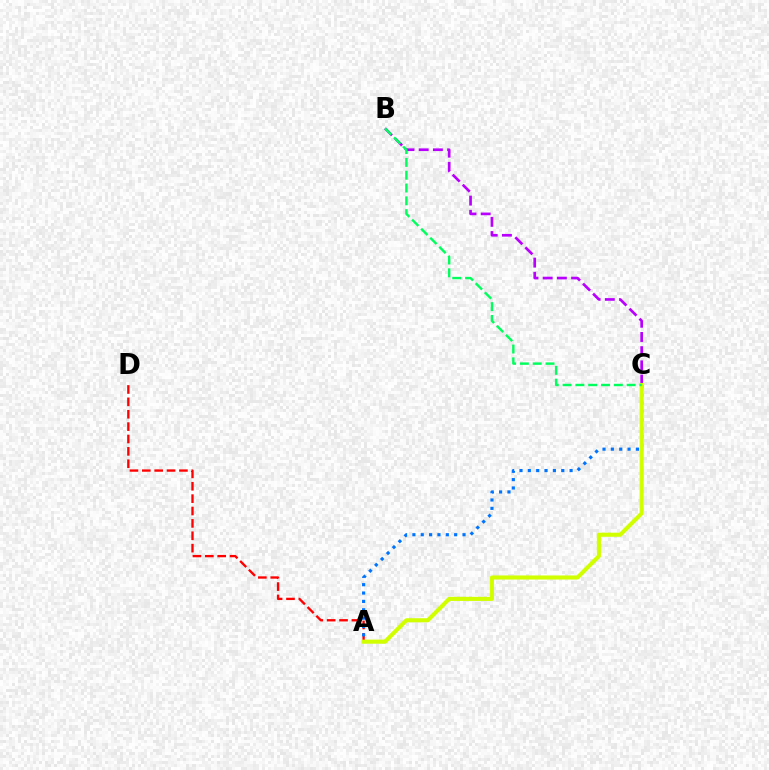{('A', 'D'): [{'color': '#ff0000', 'line_style': 'dashed', 'thickness': 1.68}], ('A', 'C'): [{'color': '#0074ff', 'line_style': 'dotted', 'thickness': 2.27}, {'color': '#d1ff00', 'line_style': 'solid', 'thickness': 2.94}], ('B', 'C'): [{'color': '#b900ff', 'line_style': 'dashed', 'thickness': 1.93}, {'color': '#00ff5c', 'line_style': 'dashed', 'thickness': 1.74}]}